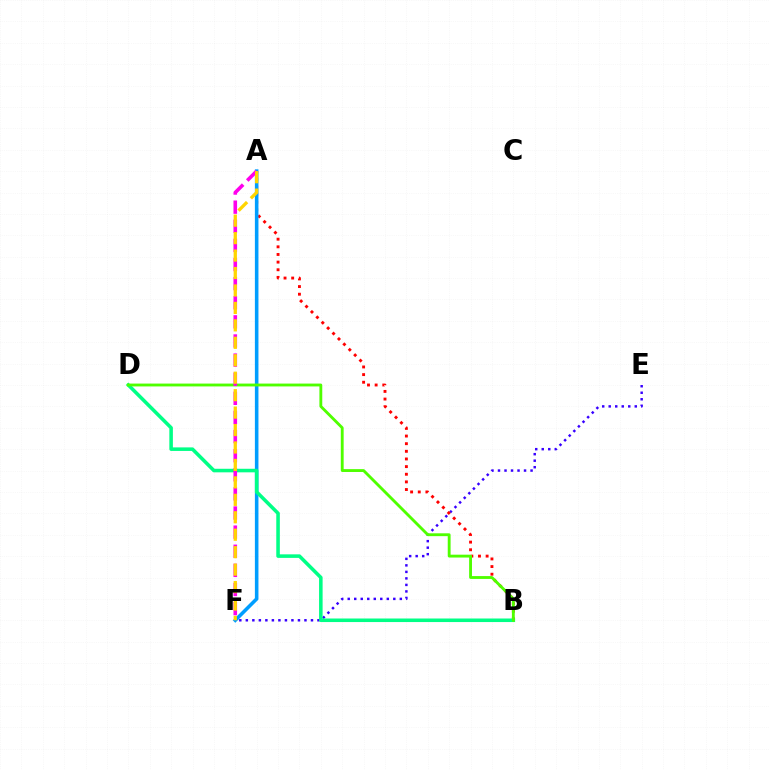{('E', 'F'): [{'color': '#3700ff', 'line_style': 'dotted', 'thickness': 1.77}], ('A', 'B'): [{'color': '#ff0000', 'line_style': 'dotted', 'thickness': 2.08}], ('A', 'F'): [{'color': '#009eff', 'line_style': 'solid', 'thickness': 2.57}, {'color': '#ff00ed', 'line_style': 'dashed', 'thickness': 2.6}, {'color': '#ffd500', 'line_style': 'dashed', 'thickness': 2.37}], ('B', 'D'): [{'color': '#00ff86', 'line_style': 'solid', 'thickness': 2.56}, {'color': '#4fff00', 'line_style': 'solid', 'thickness': 2.05}]}